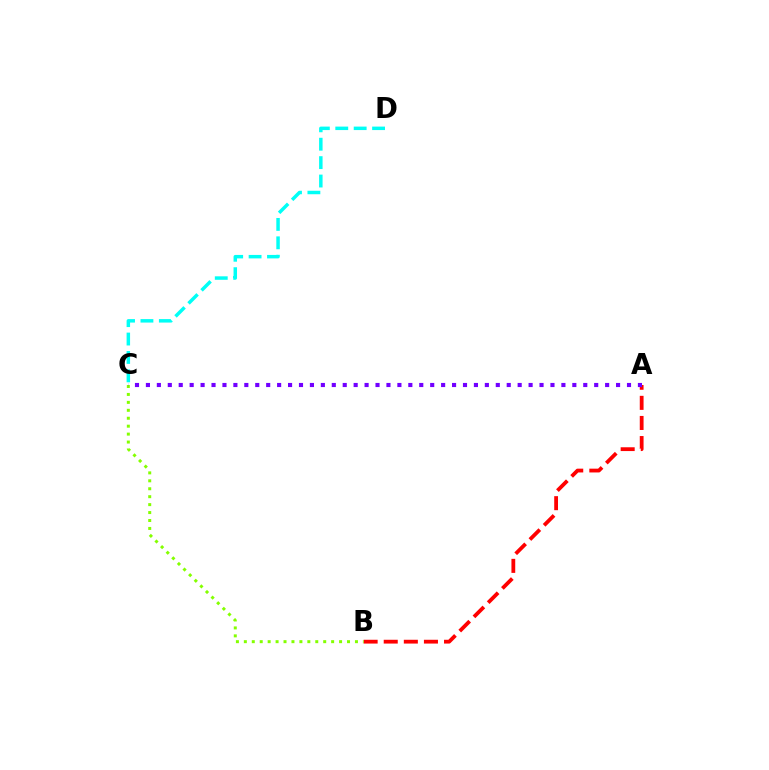{('A', 'B'): [{'color': '#ff0000', 'line_style': 'dashed', 'thickness': 2.73}], ('C', 'D'): [{'color': '#00fff6', 'line_style': 'dashed', 'thickness': 2.5}], ('B', 'C'): [{'color': '#84ff00', 'line_style': 'dotted', 'thickness': 2.16}], ('A', 'C'): [{'color': '#7200ff', 'line_style': 'dotted', 'thickness': 2.97}]}